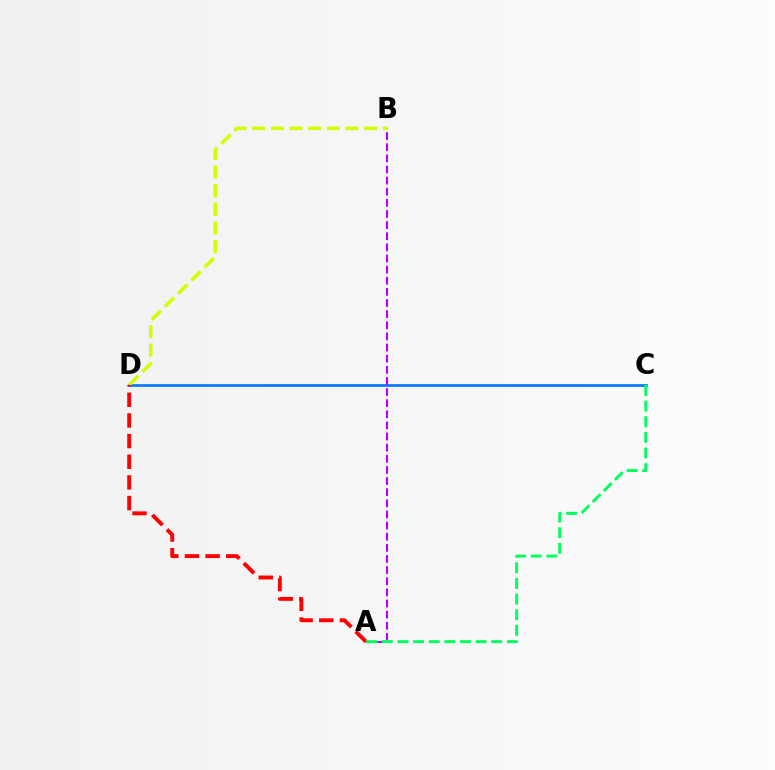{('C', 'D'): [{'color': '#0074ff', 'line_style': 'solid', 'thickness': 1.9}], ('A', 'B'): [{'color': '#b900ff', 'line_style': 'dashed', 'thickness': 1.51}], ('B', 'D'): [{'color': '#d1ff00', 'line_style': 'dashed', 'thickness': 2.53}], ('A', 'D'): [{'color': '#ff0000', 'line_style': 'dashed', 'thickness': 2.81}], ('A', 'C'): [{'color': '#00ff5c', 'line_style': 'dashed', 'thickness': 2.12}]}